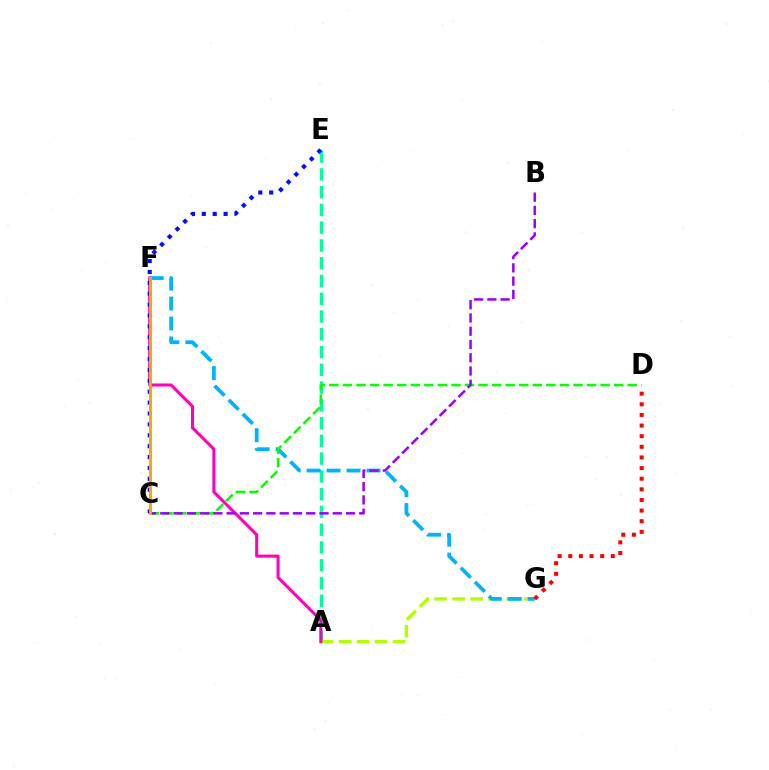{('A', 'E'): [{'color': '#00ff9d', 'line_style': 'dashed', 'thickness': 2.41}], ('A', 'G'): [{'color': '#b3ff00', 'line_style': 'dashed', 'thickness': 2.44}], ('F', 'G'): [{'color': '#00b5ff', 'line_style': 'dashed', 'thickness': 2.71}], ('A', 'F'): [{'color': '#ff00bd', 'line_style': 'solid', 'thickness': 2.19}], ('C', 'D'): [{'color': '#08ff00', 'line_style': 'dashed', 'thickness': 1.84}], ('D', 'G'): [{'color': '#ff0000', 'line_style': 'dotted', 'thickness': 2.89}], ('C', 'E'): [{'color': '#0010ff', 'line_style': 'dotted', 'thickness': 2.96}], ('B', 'C'): [{'color': '#9b00ff', 'line_style': 'dashed', 'thickness': 1.8}], ('C', 'F'): [{'color': '#ffa500', 'line_style': 'solid', 'thickness': 2.1}]}